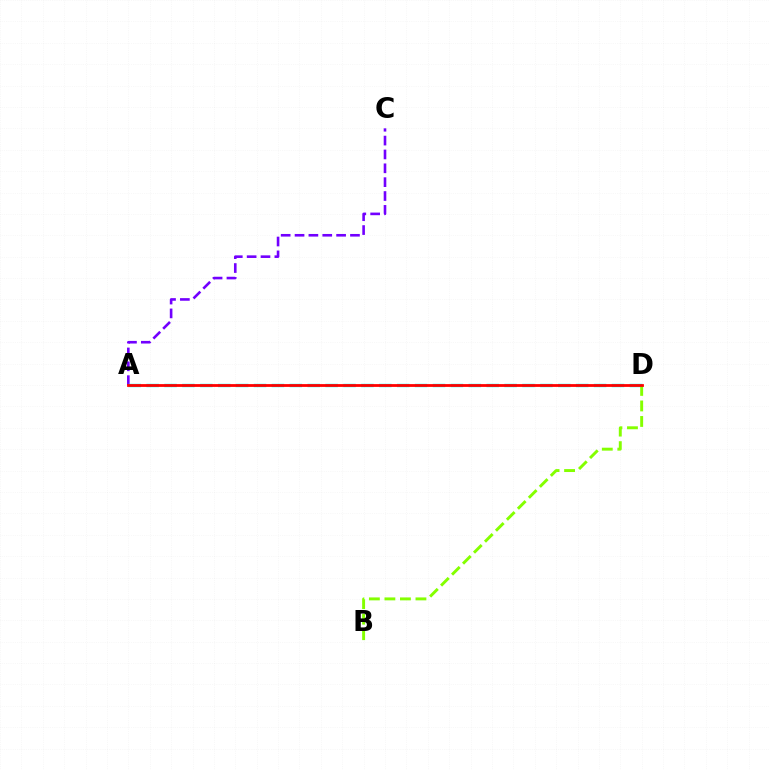{('A', 'C'): [{'color': '#7200ff', 'line_style': 'dashed', 'thickness': 1.88}], ('A', 'D'): [{'color': '#00fff6', 'line_style': 'dashed', 'thickness': 2.43}, {'color': '#ff0000', 'line_style': 'solid', 'thickness': 2.01}], ('B', 'D'): [{'color': '#84ff00', 'line_style': 'dashed', 'thickness': 2.11}]}